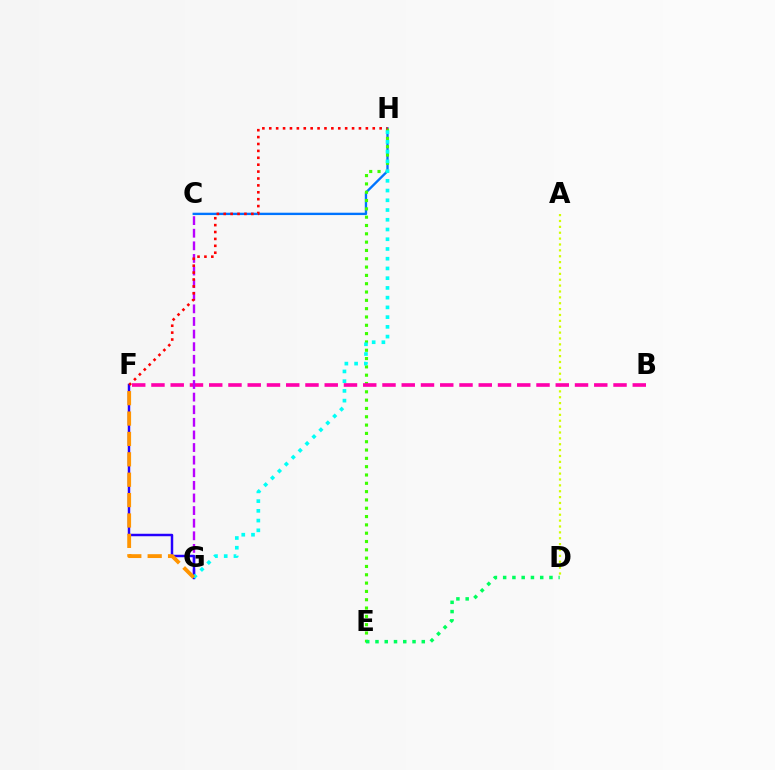{('C', 'H'): [{'color': '#0074ff', 'line_style': 'solid', 'thickness': 1.69}], ('E', 'H'): [{'color': '#3dff00', 'line_style': 'dotted', 'thickness': 2.26}], ('A', 'D'): [{'color': '#d1ff00', 'line_style': 'dotted', 'thickness': 1.6}], ('B', 'F'): [{'color': '#ff00ac', 'line_style': 'dashed', 'thickness': 2.62}], ('C', 'G'): [{'color': '#b900ff', 'line_style': 'dashed', 'thickness': 1.71}], ('F', 'G'): [{'color': '#2500ff', 'line_style': 'solid', 'thickness': 1.78}, {'color': '#ff9400', 'line_style': 'dashed', 'thickness': 2.77}], ('G', 'H'): [{'color': '#00fff6', 'line_style': 'dotted', 'thickness': 2.65}], ('D', 'E'): [{'color': '#00ff5c', 'line_style': 'dotted', 'thickness': 2.52}], ('F', 'H'): [{'color': '#ff0000', 'line_style': 'dotted', 'thickness': 1.87}]}